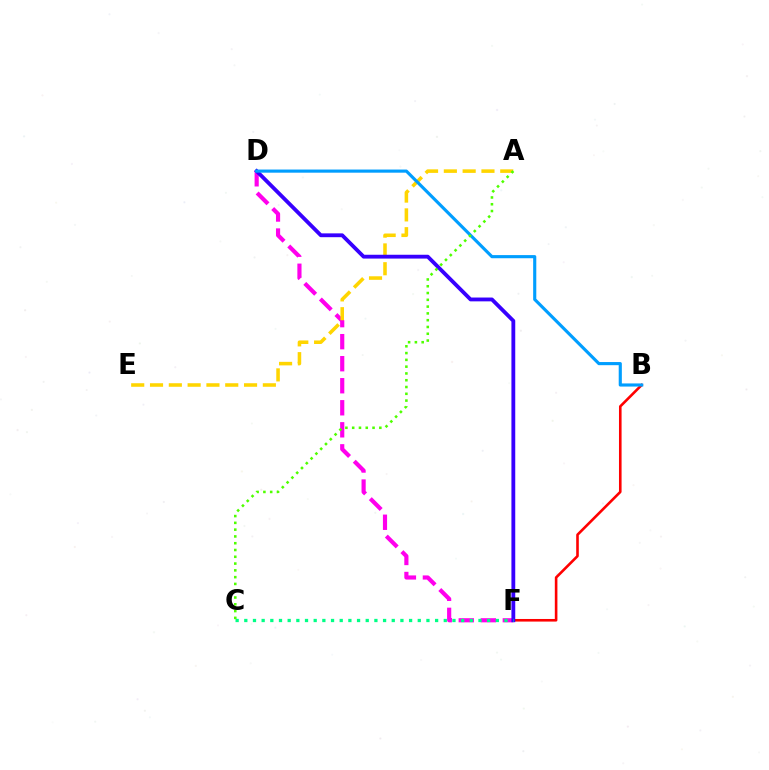{('D', 'F'): [{'color': '#ff00ed', 'line_style': 'dashed', 'thickness': 2.99}, {'color': '#3700ff', 'line_style': 'solid', 'thickness': 2.75}], ('B', 'F'): [{'color': '#ff0000', 'line_style': 'solid', 'thickness': 1.87}], ('A', 'E'): [{'color': '#ffd500', 'line_style': 'dashed', 'thickness': 2.55}], ('C', 'F'): [{'color': '#00ff86', 'line_style': 'dotted', 'thickness': 2.36}], ('B', 'D'): [{'color': '#009eff', 'line_style': 'solid', 'thickness': 2.26}], ('A', 'C'): [{'color': '#4fff00', 'line_style': 'dotted', 'thickness': 1.84}]}